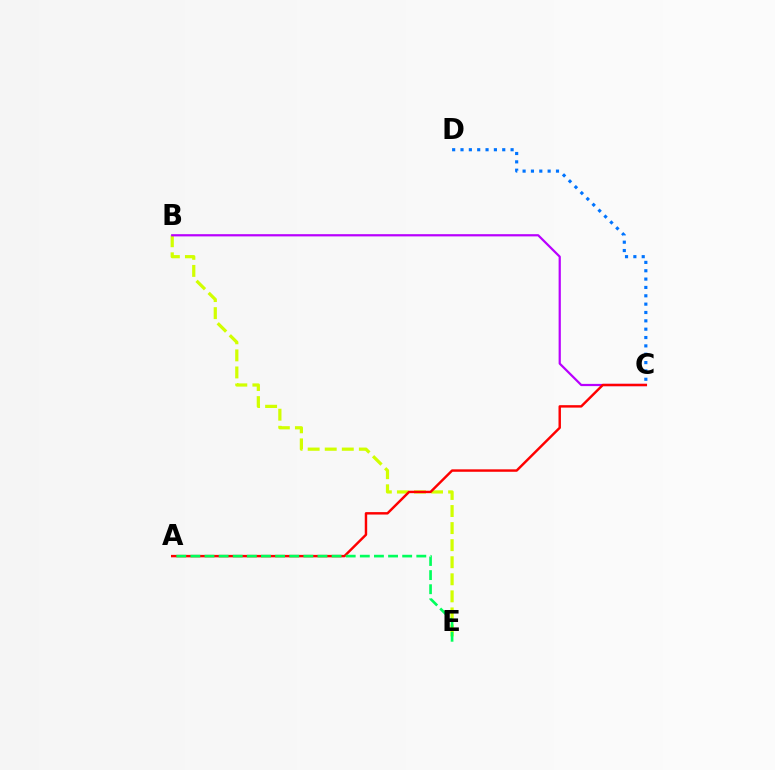{('B', 'E'): [{'color': '#d1ff00', 'line_style': 'dashed', 'thickness': 2.32}], ('C', 'D'): [{'color': '#0074ff', 'line_style': 'dotted', 'thickness': 2.27}], ('B', 'C'): [{'color': '#b900ff', 'line_style': 'solid', 'thickness': 1.6}], ('A', 'C'): [{'color': '#ff0000', 'line_style': 'solid', 'thickness': 1.76}], ('A', 'E'): [{'color': '#00ff5c', 'line_style': 'dashed', 'thickness': 1.92}]}